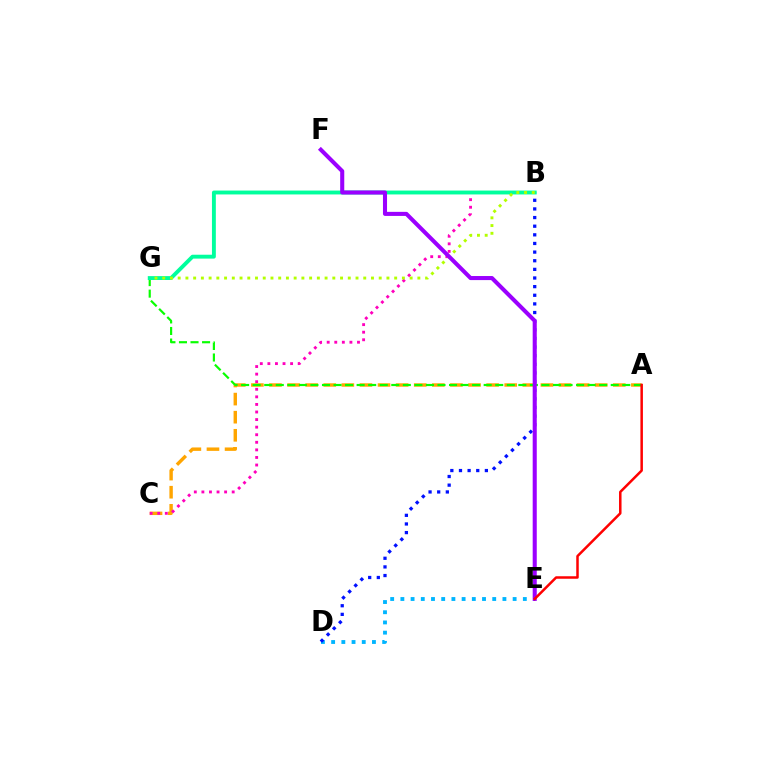{('A', 'C'): [{'color': '#ffa500', 'line_style': 'dashed', 'thickness': 2.46}], ('B', 'C'): [{'color': '#ff00bd', 'line_style': 'dotted', 'thickness': 2.06}], ('D', 'E'): [{'color': '#00b5ff', 'line_style': 'dotted', 'thickness': 2.77}], ('B', 'D'): [{'color': '#0010ff', 'line_style': 'dotted', 'thickness': 2.35}], ('A', 'G'): [{'color': '#08ff00', 'line_style': 'dashed', 'thickness': 1.57}], ('B', 'G'): [{'color': '#00ff9d', 'line_style': 'solid', 'thickness': 2.8}, {'color': '#b3ff00', 'line_style': 'dotted', 'thickness': 2.1}], ('E', 'F'): [{'color': '#9b00ff', 'line_style': 'solid', 'thickness': 2.93}], ('A', 'E'): [{'color': '#ff0000', 'line_style': 'solid', 'thickness': 1.8}]}